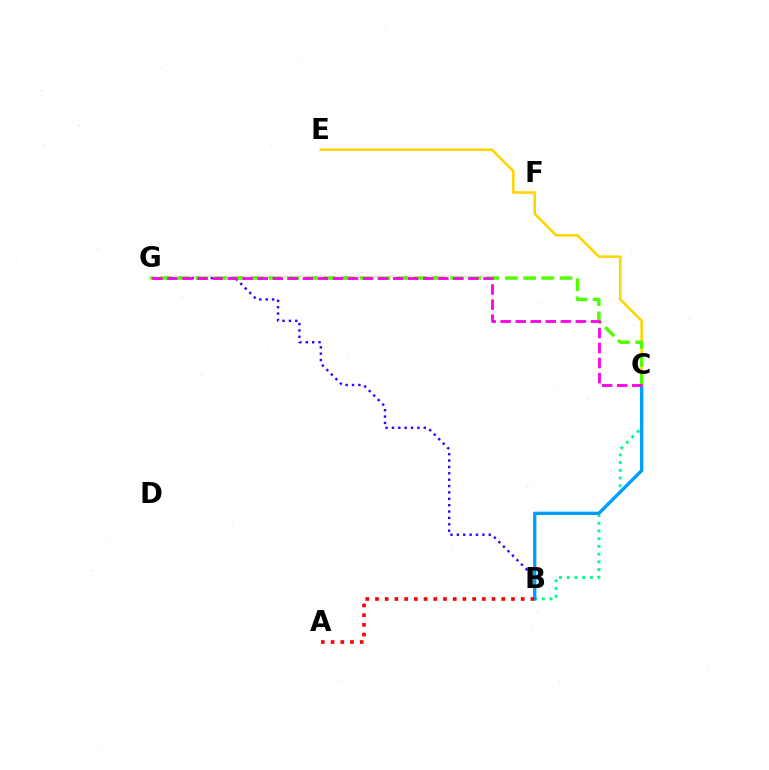{('B', 'G'): [{'color': '#3700ff', 'line_style': 'dotted', 'thickness': 1.73}], ('B', 'C'): [{'color': '#00ff86', 'line_style': 'dotted', 'thickness': 2.1}, {'color': '#009eff', 'line_style': 'solid', 'thickness': 2.4}], ('C', 'E'): [{'color': '#ffd500', 'line_style': 'solid', 'thickness': 1.85}], ('C', 'G'): [{'color': '#4fff00', 'line_style': 'dashed', 'thickness': 2.47}, {'color': '#ff00ed', 'line_style': 'dashed', 'thickness': 2.04}], ('A', 'B'): [{'color': '#ff0000', 'line_style': 'dotted', 'thickness': 2.64}]}